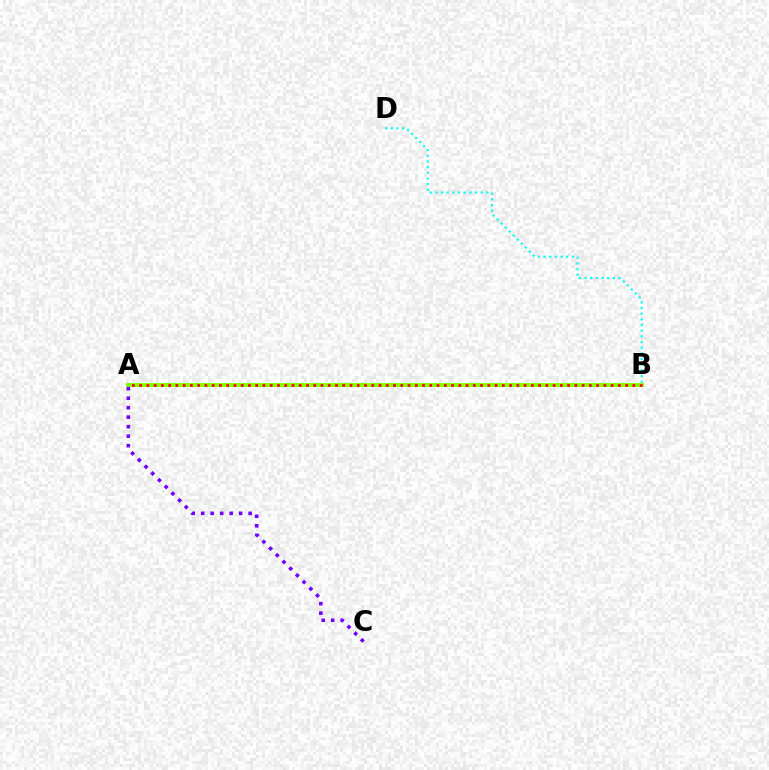{('B', 'D'): [{'color': '#00fff6', 'line_style': 'dotted', 'thickness': 1.54}], ('A', 'B'): [{'color': '#84ff00', 'line_style': 'solid', 'thickness': 2.88}, {'color': '#ff0000', 'line_style': 'dotted', 'thickness': 1.97}], ('A', 'C'): [{'color': '#7200ff', 'line_style': 'dotted', 'thickness': 2.58}]}